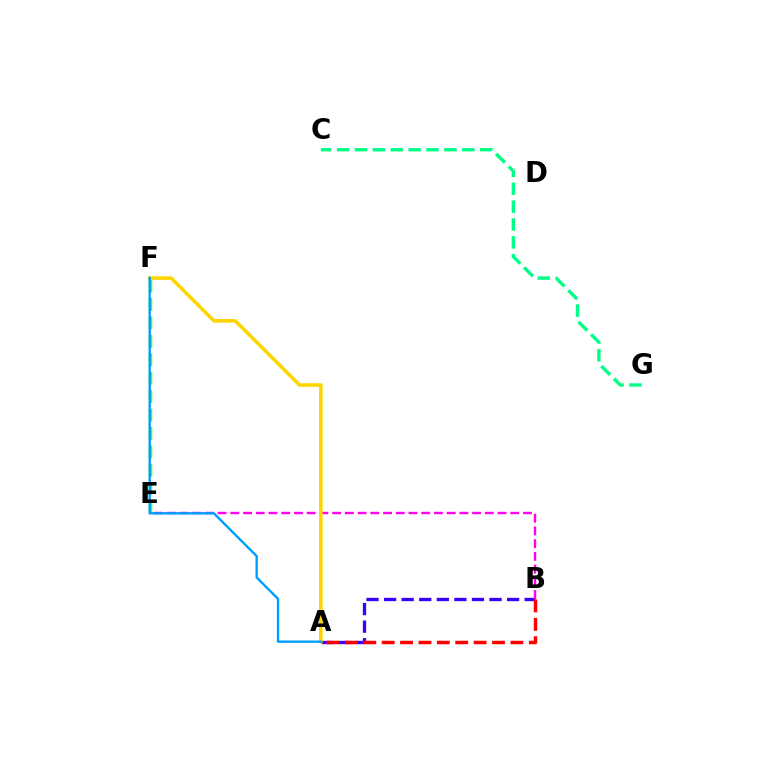{('A', 'B'): [{'color': '#3700ff', 'line_style': 'dashed', 'thickness': 2.39}, {'color': '#ff0000', 'line_style': 'dashed', 'thickness': 2.5}], ('C', 'G'): [{'color': '#00ff86', 'line_style': 'dashed', 'thickness': 2.43}], ('B', 'E'): [{'color': '#ff00ed', 'line_style': 'dashed', 'thickness': 1.73}], ('E', 'F'): [{'color': '#4fff00', 'line_style': 'dashed', 'thickness': 2.5}], ('A', 'F'): [{'color': '#ffd500', 'line_style': 'solid', 'thickness': 2.57}, {'color': '#009eff', 'line_style': 'solid', 'thickness': 1.72}]}